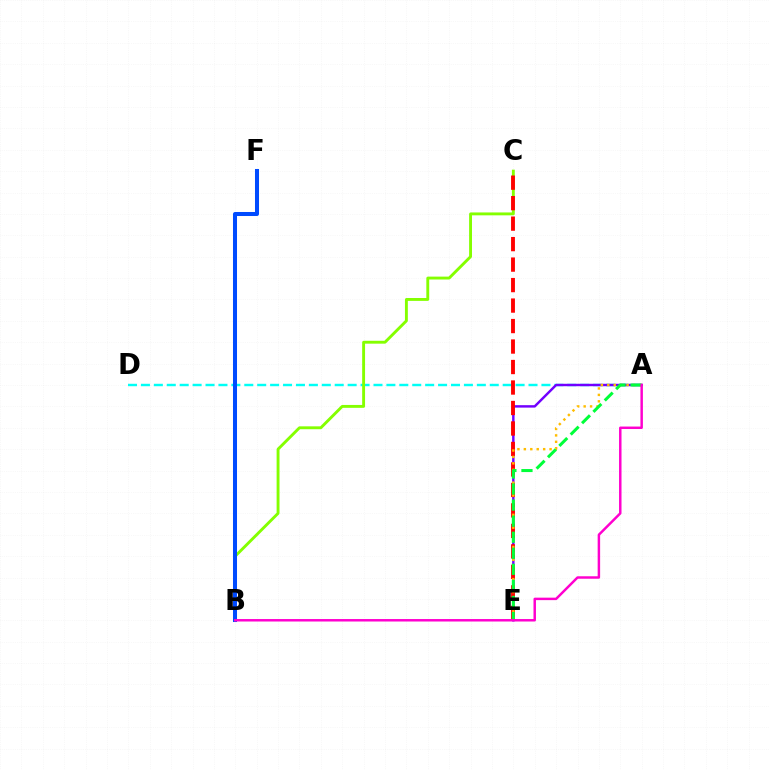{('A', 'D'): [{'color': '#00fff6', 'line_style': 'dashed', 'thickness': 1.76}], ('B', 'C'): [{'color': '#84ff00', 'line_style': 'solid', 'thickness': 2.08}], ('A', 'E'): [{'color': '#7200ff', 'line_style': 'solid', 'thickness': 1.76}, {'color': '#ffbd00', 'line_style': 'dotted', 'thickness': 1.75}, {'color': '#00ff39', 'line_style': 'dashed', 'thickness': 2.18}], ('B', 'F'): [{'color': '#004bff', 'line_style': 'solid', 'thickness': 2.9}], ('C', 'E'): [{'color': '#ff0000', 'line_style': 'dashed', 'thickness': 2.78}], ('A', 'B'): [{'color': '#ff00cf', 'line_style': 'solid', 'thickness': 1.78}]}